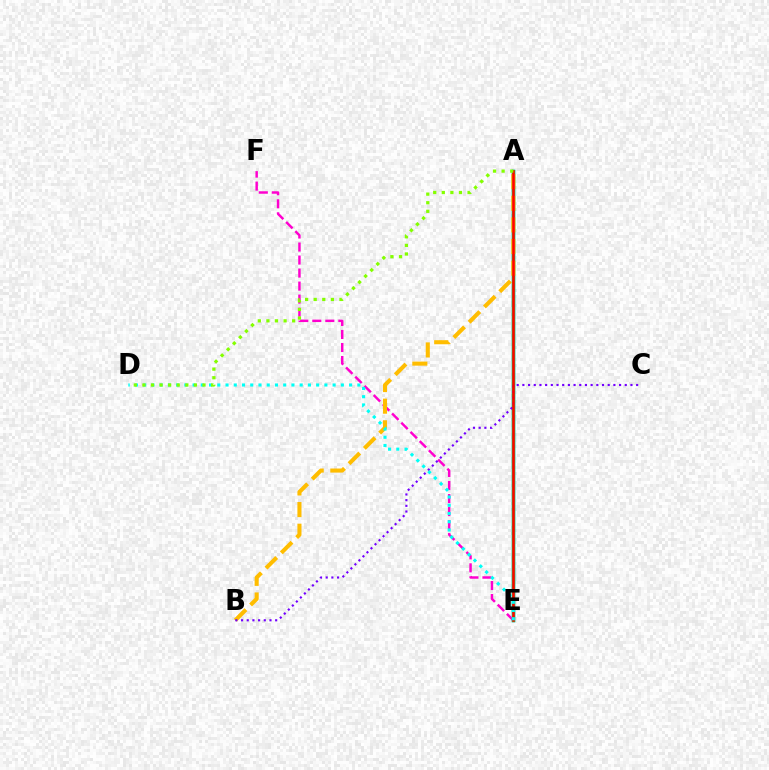{('A', 'E'): [{'color': '#004bff', 'line_style': 'solid', 'thickness': 2.43}, {'color': '#00ff39', 'line_style': 'solid', 'thickness': 2.45}, {'color': '#ff0000', 'line_style': 'solid', 'thickness': 1.84}], ('E', 'F'): [{'color': '#ff00cf', 'line_style': 'dashed', 'thickness': 1.77}], ('A', 'B'): [{'color': '#ffbd00', 'line_style': 'dashed', 'thickness': 2.94}], ('B', 'C'): [{'color': '#7200ff', 'line_style': 'dotted', 'thickness': 1.55}], ('D', 'E'): [{'color': '#00fff6', 'line_style': 'dotted', 'thickness': 2.24}], ('A', 'D'): [{'color': '#84ff00', 'line_style': 'dotted', 'thickness': 2.33}]}